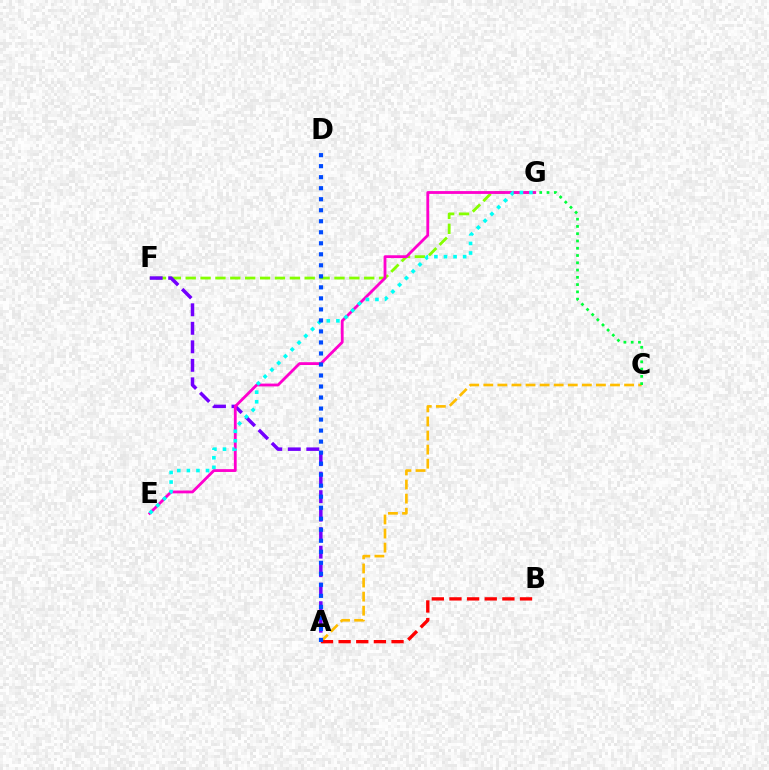{('A', 'C'): [{'color': '#ffbd00', 'line_style': 'dashed', 'thickness': 1.91}], ('A', 'B'): [{'color': '#ff0000', 'line_style': 'dashed', 'thickness': 2.4}], ('F', 'G'): [{'color': '#84ff00', 'line_style': 'dashed', 'thickness': 2.02}], ('A', 'F'): [{'color': '#7200ff', 'line_style': 'dashed', 'thickness': 2.51}], ('E', 'G'): [{'color': '#ff00cf', 'line_style': 'solid', 'thickness': 2.03}, {'color': '#00fff6', 'line_style': 'dotted', 'thickness': 2.6}], ('C', 'G'): [{'color': '#00ff39', 'line_style': 'dotted', 'thickness': 1.98}], ('A', 'D'): [{'color': '#004bff', 'line_style': 'dotted', 'thickness': 2.99}]}